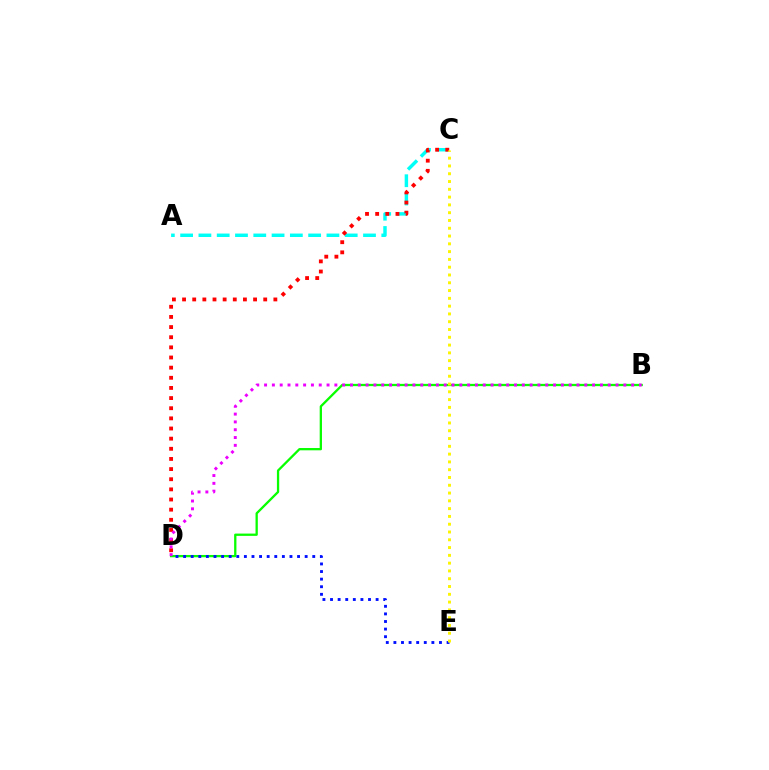{('B', 'D'): [{'color': '#08ff00', 'line_style': 'solid', 'thickness': 1.65}, {'color': '#ee00ff', 'line_style': 'dotted', 'thickness': 2.12}], ('A', 'C'): [{'color': '#00fff6', 'line_style': 'dashed', 'thickness': 2.48}], ('D', 'E'): [{'color': '#0010ff', 'line_style': 'dotted', 'thickness': 2.06}], ('C', 'D'): [{'color': '#ff0000', 'line_style': 'dotted', 'thickness': 2.76}], ('C', 'E'): [{'color': '#fcf500', 'line_style': 'dotted', 'thickness': 2.12}]}